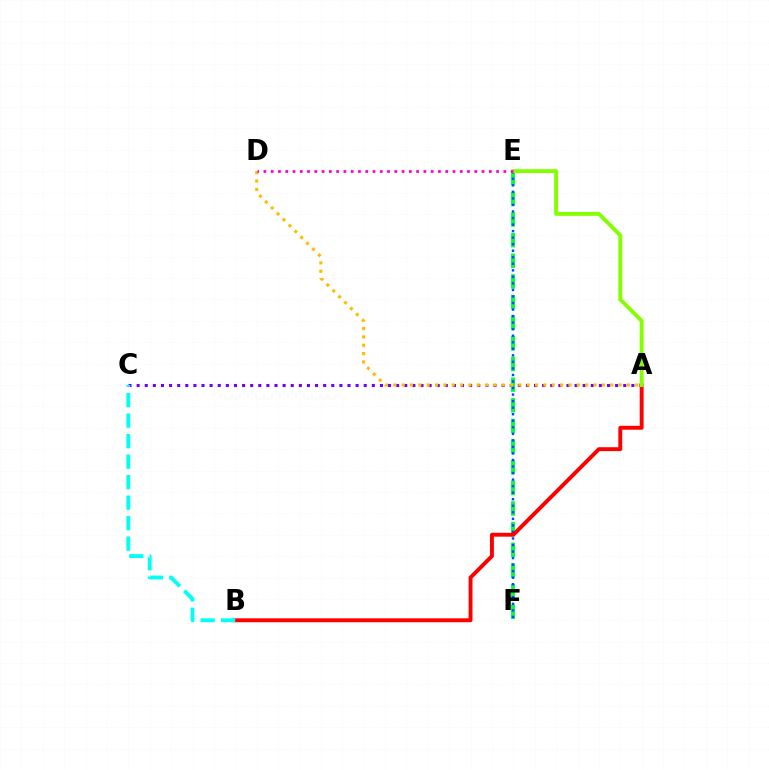{('A', 'C'): [{'color': '#7200ff', 'line_style': 'dotted', 'thickness': 2.2}], ('E', 'F'): [{'color': '#00ff39', 'line_style': 'dashed', 'thickness': 2.8}, {'color': '#004bff', 'line_style': 'dotted', 'thickness': 1.78}], ('A', 'D'): [{'color': '#ffbd00', 'line_style': 'dotted', 'thickness': 2.27}], ('A', 'B'): [{'color': '#ff0000', 'line_style': 'solid', 'thickness': 2.81}], ('A', 'E'): [{'color': '#84ff00', 'line_style': 'solid', 'thickness': 2.8}], ('D', 'E'): [{'color': '#ff00cf', 'line_style': 'dotted', 'thickness': 1.98}], ('B', 'C'): [{'color': '#00fff6', 'line_style': 'dashed', 'thickness': 2.78}]}